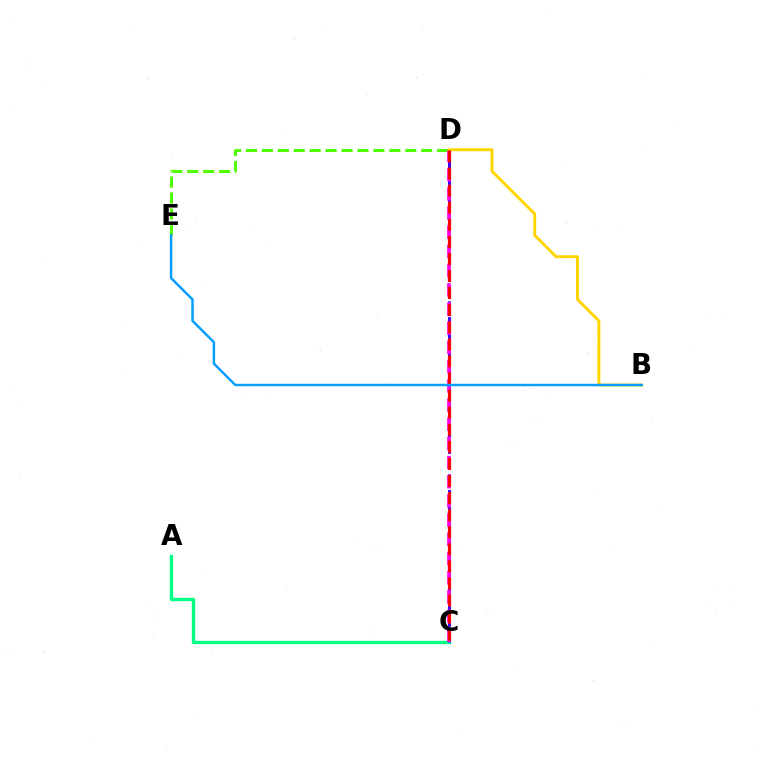{('A', 'C'): [{'color': '#00ff86', 'line_style': 'solid', 'thickness': 2.43}], ('C', 'D'): [{'color': '#3700ff', 'line_style': 'dashed', 'thickness': 2.14}, {'color': '#ff00ed', 'line_style': 'dashed', 'thickness': 2.61}, {'color': '#ff0000', 'line_style': 'dashed', 'thickness': 2.32}], ('D', 'E'): [{'color': '#4fff00', 'line_style': 'dashed', 'thickness': 2.16}], ('B', 'D'): [{'color': '#ffd500', 'line_style': 'solid', 'thickness': 2.1}], ('B', 'E'): [{'color': '#009eff', 'line_style': 'solid', 'thickness': 1.76}]}